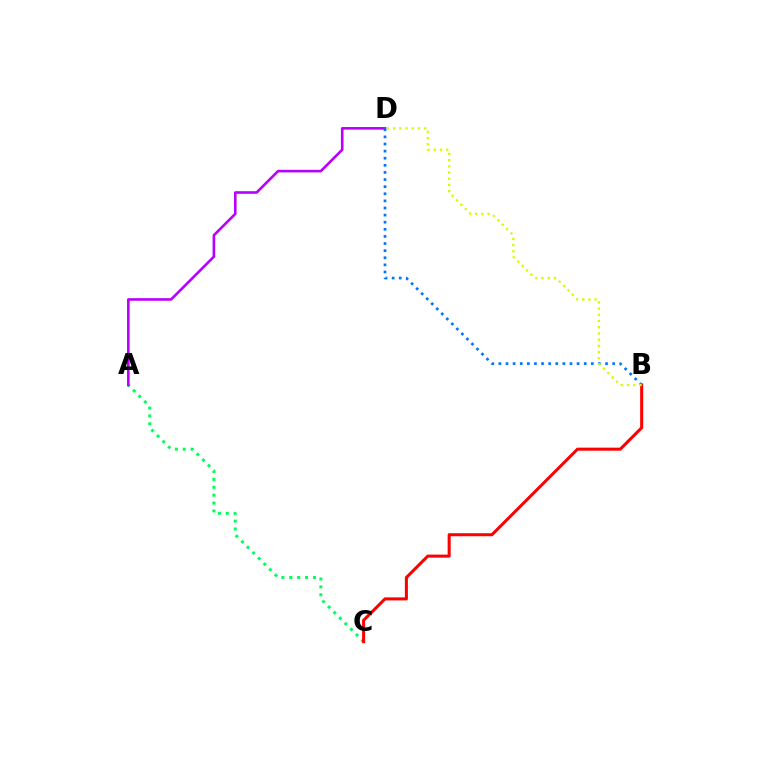{('A', 'C'): [{'color': '#00ff5c', 'line_style': 'dotted', 'thickness': 2.14}], ('B', 'C'): [{'color': '#ff0000', 'line_style': 'solid', 'thickness': 2.19}], ('A', 'D'): [{'color': '#b900ff', 'line_style': 'solid', 'thickness': 1.88}], ('B', 'D'): [{'color': '#0074ff', 'line_style': 'dotted', 'thickness': 1.93}, {'color': '#d1ff00', 'line_style': 'dotted', 'thickness': 1.69}]}